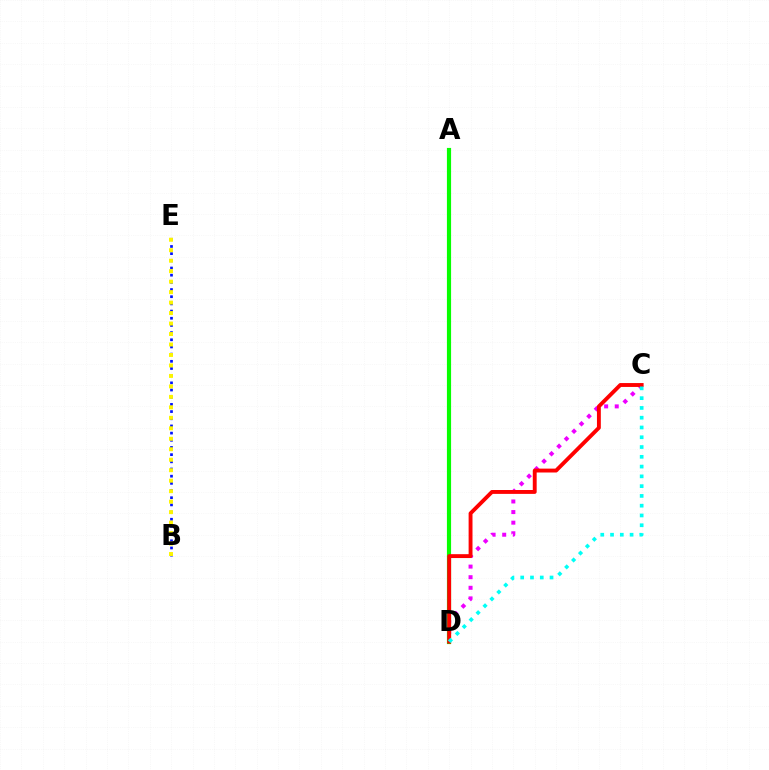{('C', 'D'): [{'color': '#ee00ff', 'line_style': 'dotted', 'thickness': 2.88}, {'color': '#ff0000', 'line_style': 'solid', 'thickness': 2.79}, {'color': '#00fff6', 'line_style': 'dotted', 'thickness': 2.66}], ('A', 'D'): [{'color': '#08ff00', 'line_style': 'solid', 'thickness': 3.0}], ('B', 'E'): [{'color': '#0010ff', 'line_style': 'dotted', 'thickness': 1.95}, {'color': '#fcf500', 'line_style': 'dotted', 'thickness': 2.85}]}